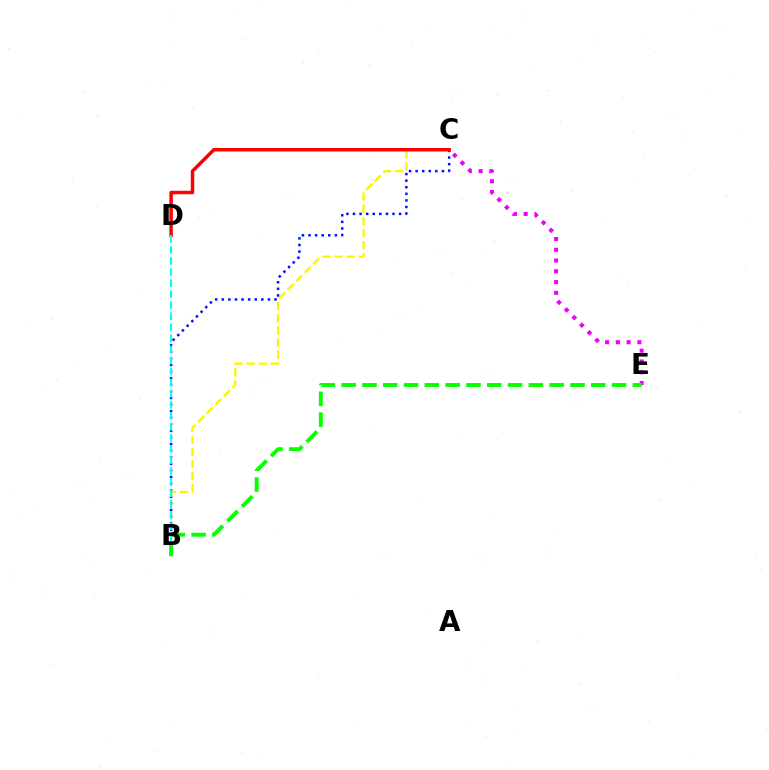{('B', 'C'): [{'color': '#fcf500', 'line_style': 'dashed', 'thickness': 1.65}, {'color': '#0010ff', 'line_style': 'dotted', 'thickness': 1.79}], ('C', 'E'): [{'color': '#ee00ff', 'line_style': 'dotted', 'thickness': 2.92}], ('C', 'D'): [{'color': '#ff0000', 'line_style': 'solid', 'thickness': 2.5}], ('B', 'D'): [{'color': '#00fff6', 'line_style': 'dashed', 'thickness': 1.5}], ('B', 'E'): [{'color': '#08ff00', 'line_style': 'dashed', 'thickness': 2.83}]}